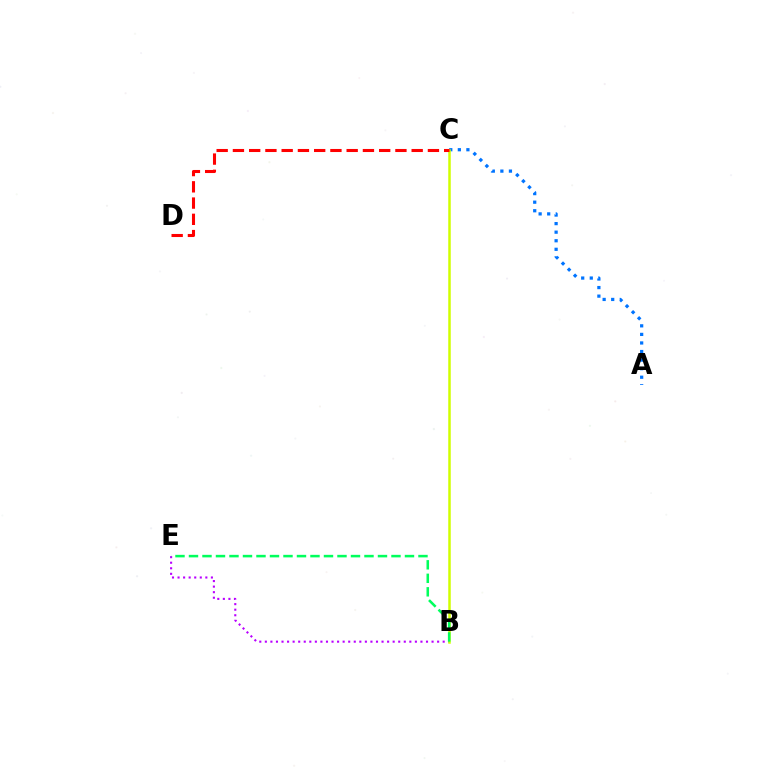{('A', 'C'): [{'color': '#0074ff', 'line_style': 'dotted', 'thickness': 2.33}], ('B', 'E'): [{'color': '#b900ff', 'line_style': 'dotted', 'thickness': 1.51}, {'color': '#00ff5c', 'line_style': 'dashed', 'thickness': 1.83}], ('B', 'C'): [{'color': '#d1ff00', 'line_style': 'solid', 'thickness': 1.8}], ('C', 'D'): [{'color': '#ff0000', 'line_style': 'dashed', 'thickness': 2.21}]}